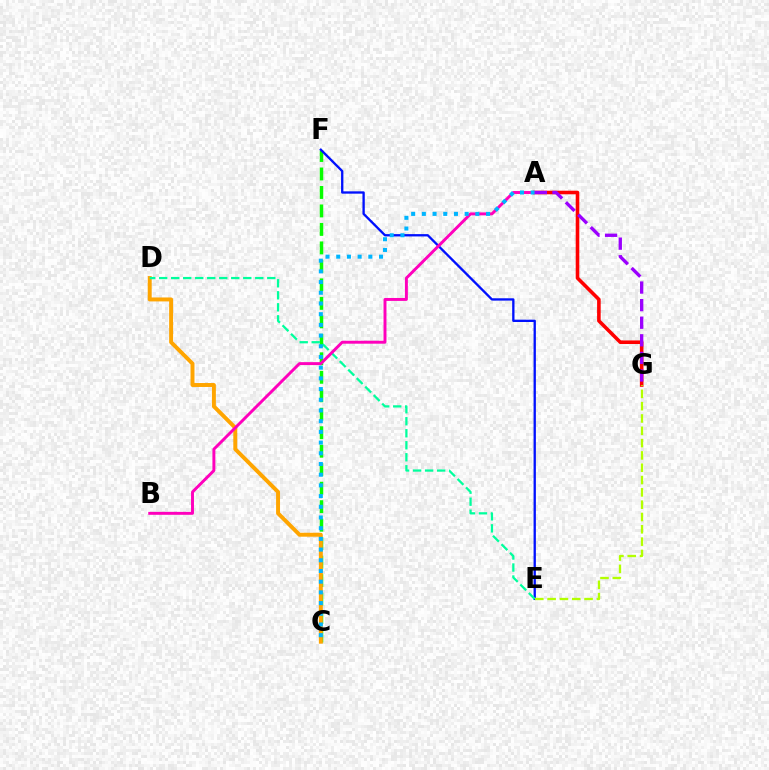{('A', 'G'): [{'color': '#ff0000', 'line_style': 'solid', 'thickness': 2.58}, {'color': '#9b00ff', 'line_style': 'dashed', 'thickness': 2.39}], ('C', 'F'): [{'color': '#08ff00', 'line_style': 'dashed', 'thickness': 2.51}], ('E', 'F'): [{'color': '#0010ff', 'line_style': 'solid', 'thickness': 1.67}], ('C', 'D'): [{'color': '#ffa500', 'line_style': 'solid', 'thickness': 2.84}], ('D', 'E'): [{'color': '#00ff9d', 'line_style': 'dashed', 'thickness': 1.63}], ('A', 'B'): [{'color': '#ff00bd', 'line_style': 'solid', 'thickness': 2.11}], ('A', 'C'): [{'color': '#00b5ff', 'line_style': 'dotted', 'thickness': 2.91}], ('E', 'G'): [{'color': '#b3ff00', 'line_style': 'dashed', 'thickness': 1.67}]}